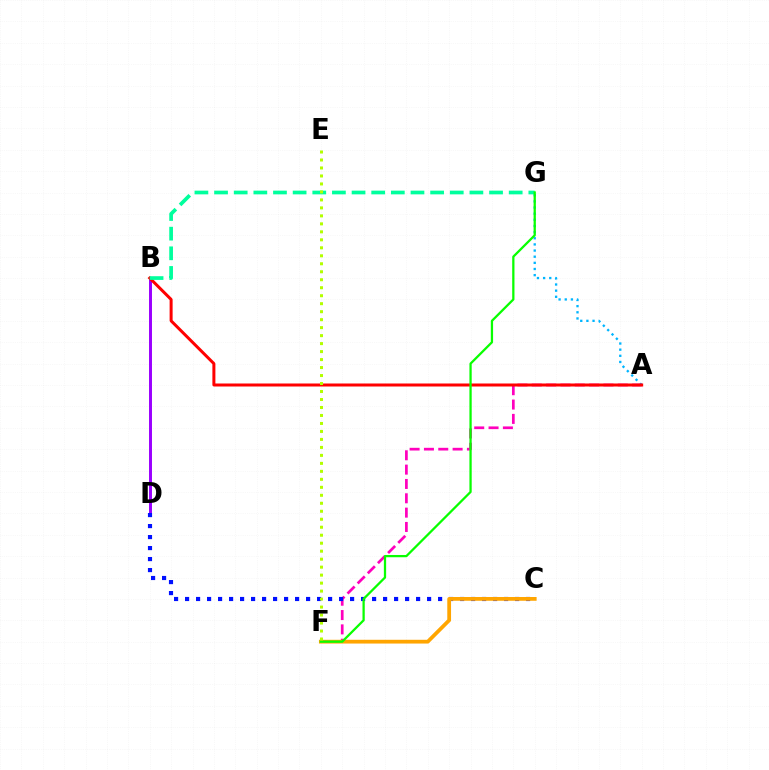{('A', 'G'): [{'color': '#00b5ff', 'line_style': 'dotted', 'thickness': 1.67}], ('A', 'F'): [{'color': '#ff00bd', 'line_style': 'dashed', 'thickness': 1.95}], ('B', 'D'): [{'color': '#9b00ff', 'line_style': 'solid', 'thickness': 2.13}], ('C', 'D'): [{'color': '#0010ff', 'line_style': 'dotted', 'thickness': 2.99}], ('C', 'F'): [{'color': '#ffa500', 'line_style': 'solid', 'thickness': 2.71}], ('A', 'B'): [{'color': '#ff0000', 'line_style': 'solid', 'thickness': 2.16}], ('B', 'G'): [{'color': '#00ff9d', 'line_style': 'dashed', 'thickness': 2.67}], ('F', 'G'): [{'color': '#08ff00', 'line_style': 'solid', 'thickness': 1.63}], ('E', 'F'): [{'color': '#b3ff00', 'line_style': 'dotted', 'thickness': 2.17}]}